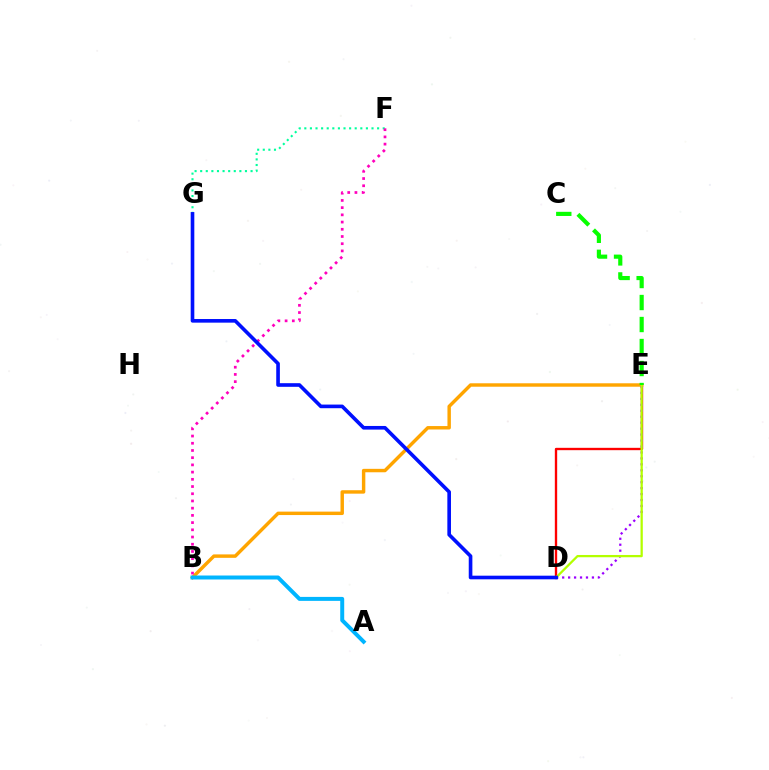{('D', 'E'): [{'color': '#ff0000', 'line_style': 'solid', 'thickness': 1.69}, {'color': '#9b00ff', 'line_style': 'dotted', 'thickness': 1.62}, {'color': '#b3ff00', 'line_style': 'solid', 'thickness': 1.63}], ('F', 'G'): [{'color': '#00ff9d', 'line_style': 'dotted', 'thickness': 1.52}], ('B', 'E'): [{'color': '#ffa500', 'line_style': 'solid', 'thickness': 2.47}], ('B', 'F'): [{'color': '#ff00bd', 'line_style': 'dotted', 'thickness': 1.96}], ('C', 'E'): [{'color': '#08ff00', 'line_style': 'dashed', 'thickness': 2.99}], ('A', 'B'): [{'color': '#00b5ff', 'line_style': 'solid', 'thickness': 2.86}], ('D', 'G'): [{'color': '#0010ff', 'line_style': 'solid', 'thickness': 2.62}]}